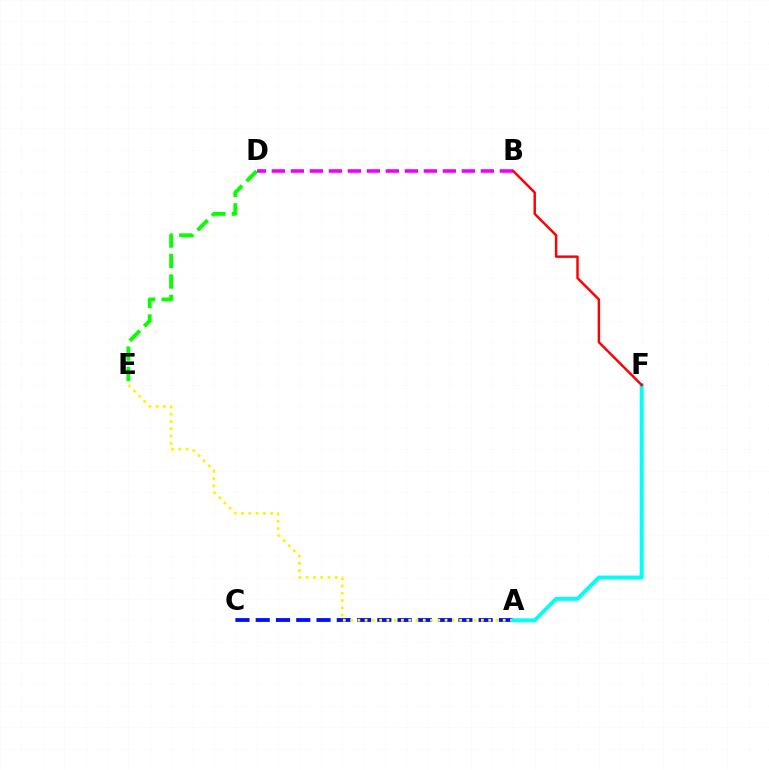{('B', 'D'): [{'color': '#ee00ff', 'line_style': 'dashed', 'thickness': 2.58}], ('A', 'C'): [{'color': '#0010ff', 'line_style': 'dashed', 'thickness': 2.75}], ('D', 'E'): [{'color': '#08ff00', 'line_style': 'dashed', 'thickness': 2.78}], ('A', 'E'): [{'color': '#fcf500', 'line_style': 'dotted', 'thickness': 1.97}], ('A', 'F'): [{'color': '#00fff6', 'line_style': 'solid', 'thickness': 2.83}], ('B', 'F'): [{'color': '#ff0000', 'line_style': 'solid', 'thickness': 1.76}]}